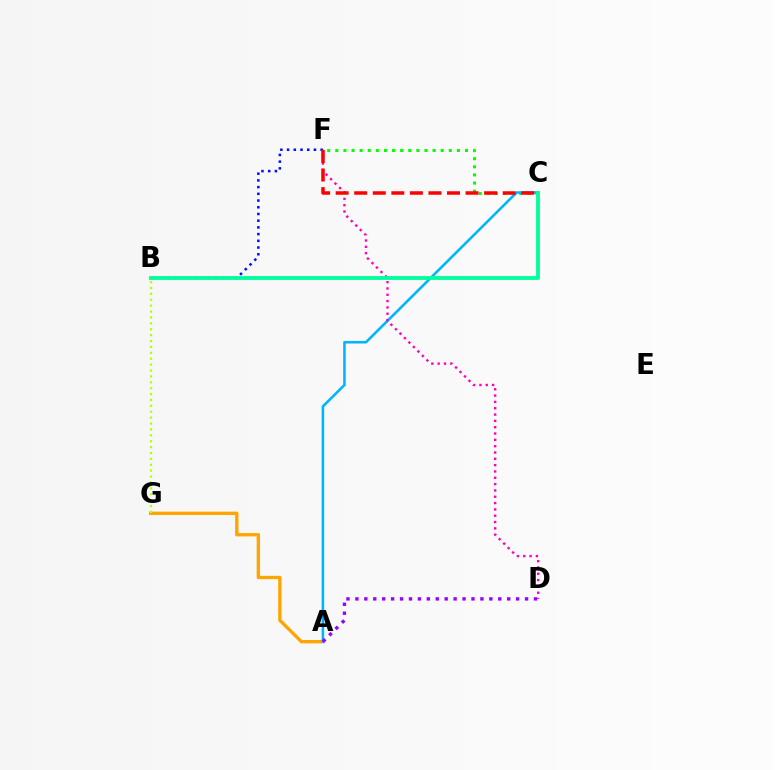{('A', 'G'): [{'color': '#ffa500', 'line_style': 'solid', 'thickness': 2.41}], ('C', 'F'): [{'color': '#08ff00', 'line_style': 'dotted', 'thickness': 2.2}, {'color': '#ff0000', 'line_style': 'dashed', 'thickness': 2.52}], ('A', 'C'): [{'color': '#00b5ff', 'line_style': 'solid', 'thickness': 1.85}], ('B', 'G'): [{'color': '#b3ff00', 'line_style': 'dotted', 'thickness': 1.6}], ('A', 'D'): [{'color': '#9b00ff', 'line_style': 'dotted', 'thickness': 2.43}], ('B', 'F'): [{'color': '#0010ff', 'line_style': 'dotted', 'thickness': 1.82}], ('D', 'F'): [{'color': '#ff00bd', 'line_style': 'dotted', 'thickness': 1.72}], ('B', 'C'): [{'color': '#00ff9d', 'line_style': 'solid', 'thickness': 2.76}]}